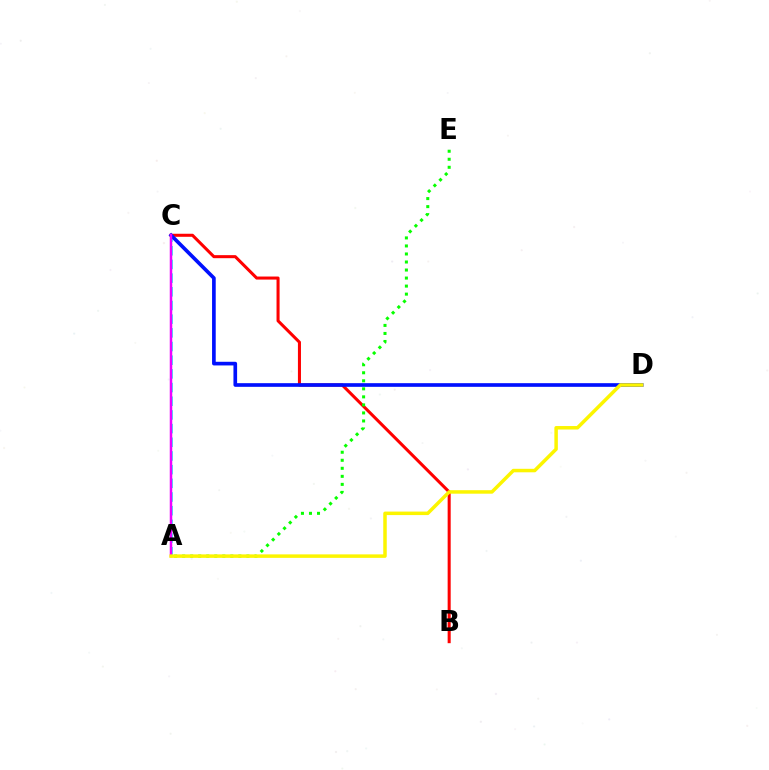{('B', 'C'): [{'color': '#ff0000', 'line_style': 'solid', 'thickness': 2.19}], ('A', 'C'): [{'color': '#00fff6', 'line_style': 'dashed', 'thickness': 1.86}, {'color': '#ee00ff', 'line_style': 'solid', 'thickness': 1.8}], ('A', 'E'): [{'color': '#08ff00', 'line_style': 'dotted', 'thickness': 2.18}], ('C', 'D'): [{'color': '#0010ff', 'line_style': 'solid', 'thickness': 2.63}], ('A', 'D'): [{'color': '#fcf500', 'line_style': 'solid', 'thickness': 2.51}]}